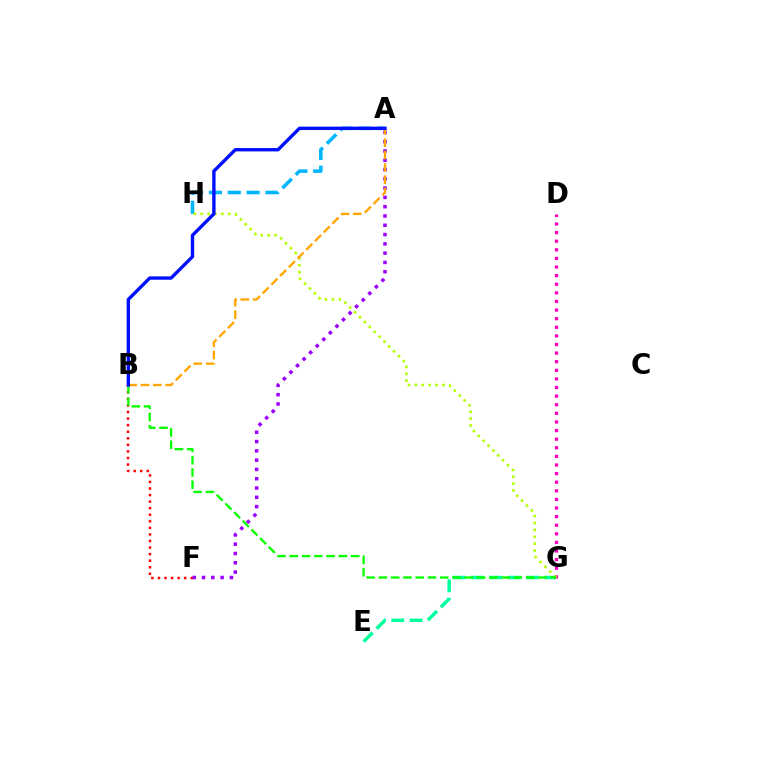{('B', 'F'): [{'color': '#ff0000', 'line_style': 'dotted', 'thickness': 1.78}], ('E', 'G'): [{'color': '#00ff9d', 'line_style': 'dashed', 'thickness': 2.49}], ('A', 'H'): [{'color': '#00b5ff', 'line_style': 'dashed', 'thickness': 2.56}], ('D', 'G'): [{'color': '#ff00bd', 'line_style': 'dotted', 'thickness': 2.34}], ('G', 'H'): [{'color': '#b3ff00', 'line_style': 'dotted', 'thickness': 1.87}], ('B', 'G'): [{'color': '#08ff00', 'line_style': 'dashed', 'thickness': 1.67}], ('A', 'F'): [{'color': '#9b00ff', 'line_style': 'dotted', 'thickness': 2.52}], ('A', 'B'): [{'color': '#ffa500', 'line_style': 'dashed', 'thickness': 1.68}, {'color': '#0010ff', 'line_style': 'solid', 'thickness': 2.43}]}